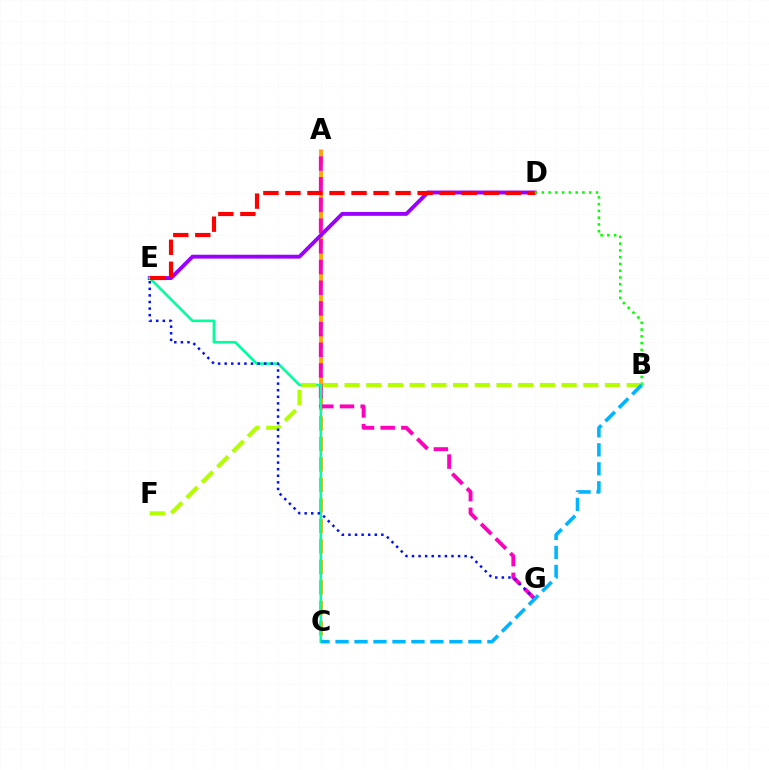{('A', 'C'): [{'color': '#ffa500', 'line_style': 'dashed', 'thickness': 2.78}], ('A', 'G'): [{'color': '#ff00bd', 'line_style': 'dashed', 'thickness': 2.81}], ('D', 'E'): [{'color': '#9b00ff', 'line_style': 'solid', 'thickness': 2.79}, {'color': '#ff0000', 'line_style': 'dashed', 'thickness': 2.99}], ('C', 'E'): [{'color': '#00ff9d', 'line_style': 'solid', 'thickness': 1.87}], ('B', 'D'): [{'color': '#08ff00', 'line_style': 'dotted', 'thickness': 1.84}], ('B', 'F'): [{'color': '#b3ff00', 'line_style': 'dashed', 'thickness': 2.95}], ('E', 'G'): [{'color': '#0010ff', 'line_style': 'dotted', 'thickness': 1.79}], ('B', 'C'): [{'color': '#00b5ff', 'line_style': 'dashed', 'thickness': 2.58}]}